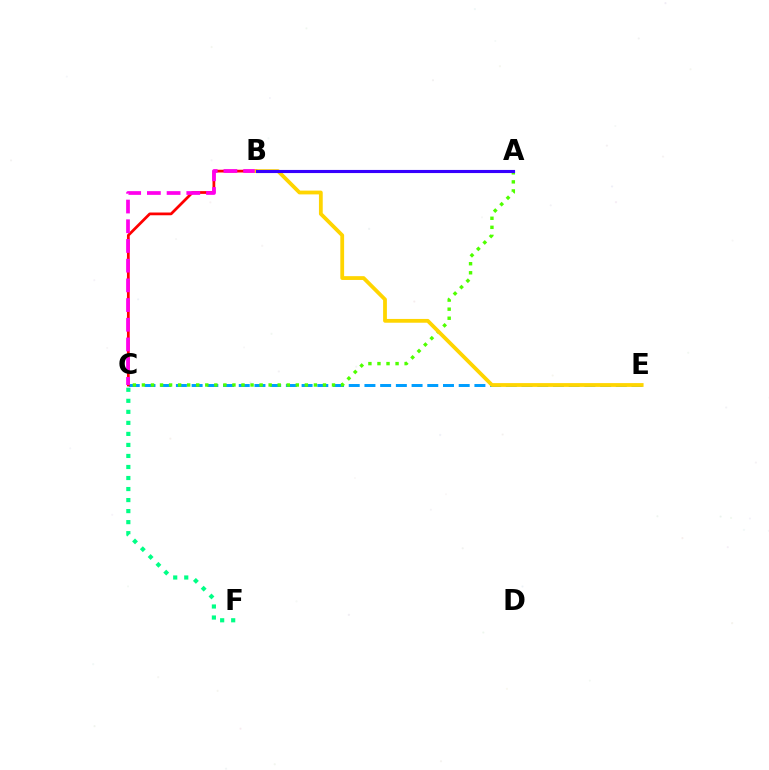{('C', 'F'): [{'color': '#00ff86', 'line_style': 'dotted', 'thickness': 3.0}], ('C', 'E'): [{'color': '#009eff', 'line_style': 'dashed', 'thickness': 2.13}], ('A', 'C'): [{'color': '#4fff00', 'line_style': 'dotted', 'thickness': 2.46}], ('B', 'C'): [{'color': '#ff0000', 'line_style': 'solid', 'thickness': 1.98}, {'color': '#ff00ed', 'line_style': 'dashed', 'thickness': 2.68}], ('B', 'E'): [{'color': '#ffd500', 'line_style': 'solid', 'thickness': 2.73}], ('A', 'B'): [{'color': '#3700ff', 'line_style': 'solid', 'thickness': 2.24}]}